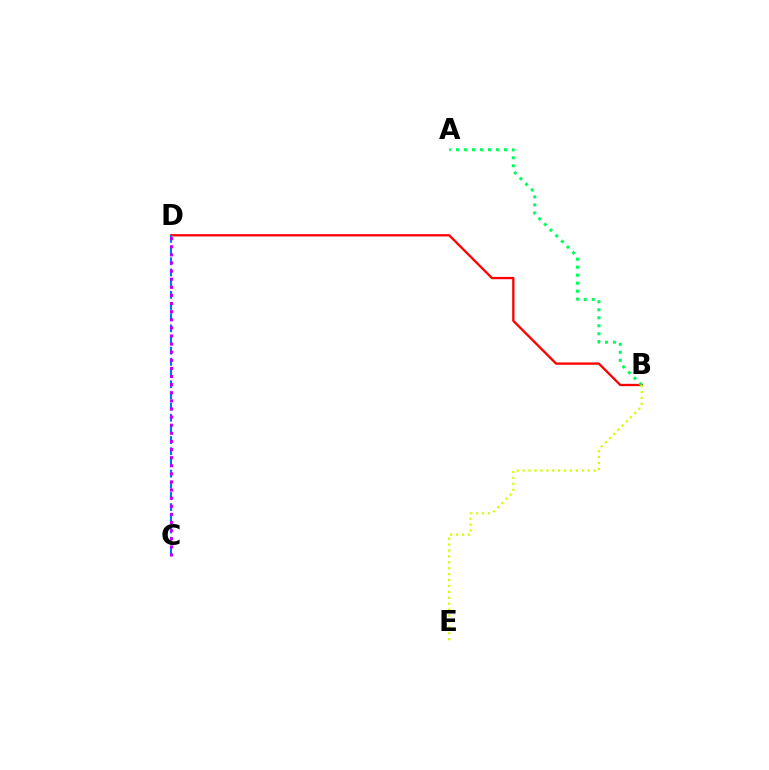{('B', 'D'): [{'color': '#ff0000', 'line_style': 'solid', 'thickness': 1.67}], ('A', 'B'): [{'color': '#00ff5c', 'line_style': 'dotted', 'thickness': 2.17}], ('B', 'E'): [{'color': '#d1ff00', 'line_style': 'dotted', 'thickness': 1.61}], ('C', 'D'): [{'color': '#0074ff', 'line_style': 'dashed', 'thickness': 1.52}, {'color': '#b900ff', 'line_style': 'dotted', 'thickness': 2.2}]}